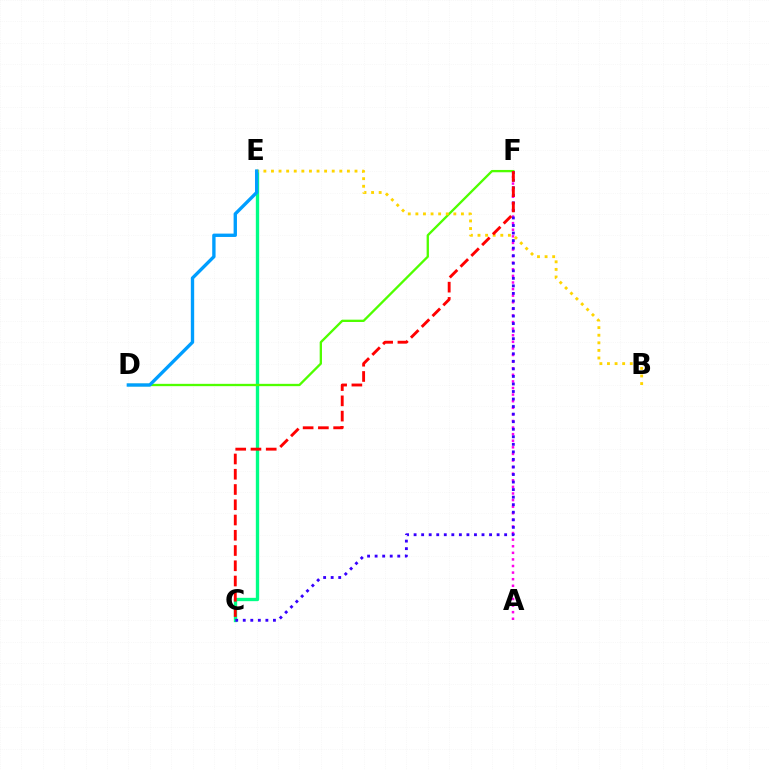{('A', 'F'): [{'color': '#ff00ed', 'line_style': 'dotted', 'thickness': 1.79}], ('C', 'E'): [{'color': '#00ff86', 'line_style': 'solid', 'thickness': 2.41}], ('D', 'F'): [{'color': '#4fff00', 'line_style': 'solid', 'thickness': 1.67}], ('B', 'E'): [{'color': '#ffd500', 'line_style': 'dotted', 'thickness': 2.06}], ('C', 'F'): [{'color': '#3700ff', 'line_style': 'dotted', 'thickness': 2.05}, {'color': '#ff0000', 'line_style': 'dashed', 'thickness': 2.07}], ('D', 'E'): [{'color': '#009eff', 'line_style': 'solid', 'thickness': 2.41}]}